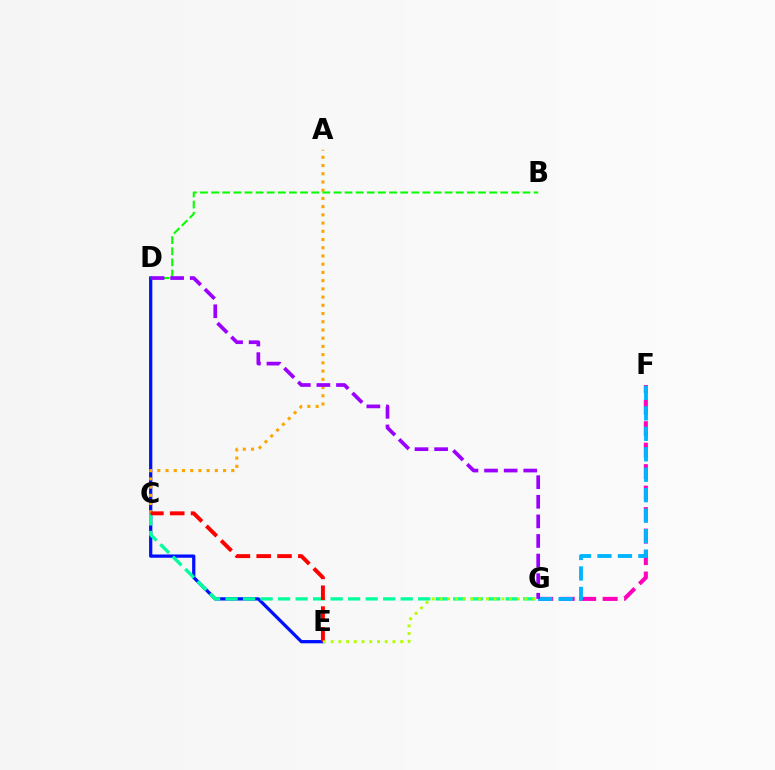{('D', 'E'): [{'color': '#0010ff', 'line_style': 'solid', 'thickness': 2.35}], ('C', 'G'): [{'color': '#00ff9d', 'line_style': 'dashed', 'thickness': 2.38}], ('A', 'C'): [{'color': '#ffa500', 'line_style': 'dotted', 'thickness': 2.23}], ('C', 'E'): [{'color': '#ff0000', 'line_style': 'dashed', 'thickness': 2.83}], ('B', 'D'): [{'color': '#08ff00', 'line_style': 'dashed', 'thickness': 1.51}], ('F', 'G'): [{'color': '#ff00bd', 'line_style': 'dashed', 'thickness': 2.92}, {'color': '#00b5ff', 'line_style': 'dashed', 'thickness': 2.78}], ('E', 'G'): [{'color': '#b3ff00', 'line_style': 'dotted', 'thickness': 2.1}], ('D', 'G'): [{'color': '#9b00ff', 'line_style': 'dashed', 'thickness': 2.66}]}